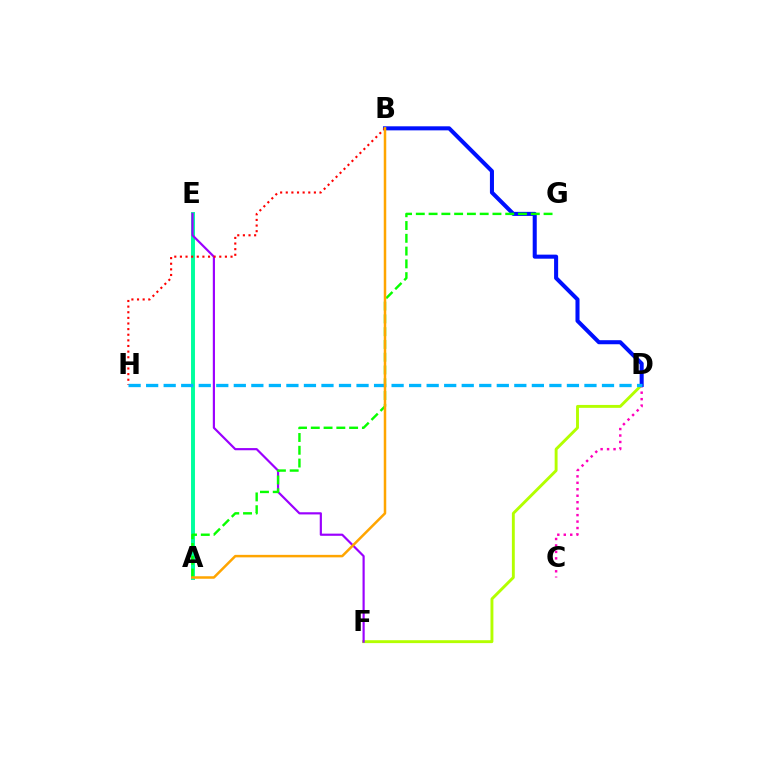{('D', 'F'): [{'color': '#b3ff00', 'line_style': 'solid', 'thickness': 2.09}], ('A', 'E'): [{'color': '#00ff9d', 'line_style': 'solid', 'thickness': 2.83}], ('E', 'F'): [{'color': '#9b00ff', 'line_style': 'solid', 'thickness': 1.57}], ('C', 'D'): [{'color': '#ff00bd', 'line_style': 'dotted', 'thickness': 1.76}], ('B', 'D'): [{'color': '#0010ff', 'line_style': 'solid', 'thickness': 2.92}], ('A', 'G'): [{'color': '#08ff00', 'line_style': 'dashed', 'thickness': 1.74}], ('B', 'H'): [{'color': '#ff0000', 'line_style': 'dotted', 'thickness': 1.53}], ('D', 'H'): [{'color': '#00b5ff', 'line_style': 'dashed', 'thickness': 2.38}], ('A', 'B'): [{'color': '#ffa500', 'line_style': 'solid', 'thickness': 1.8}]}